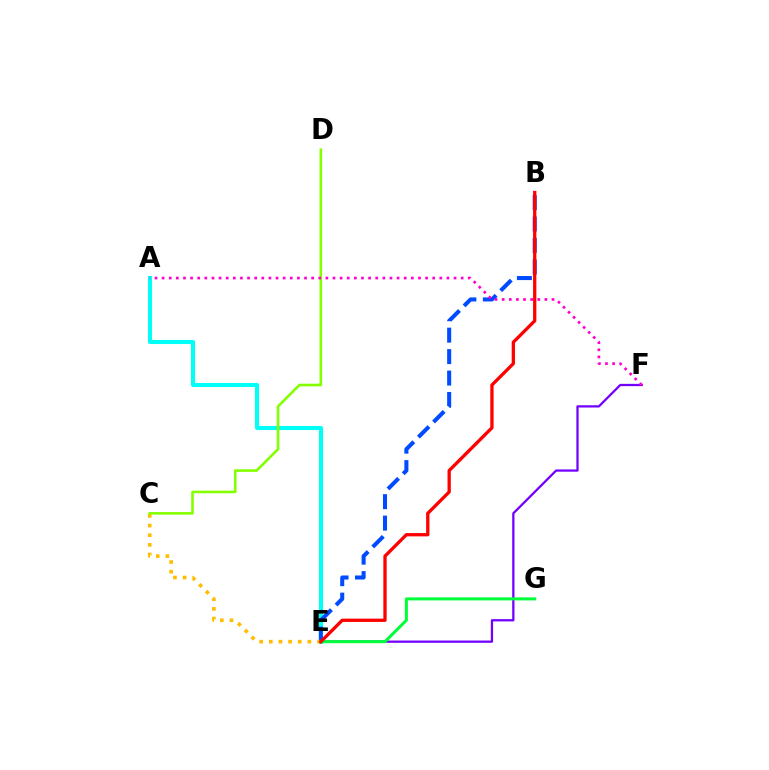{('A', 'E'): [{'color': '#00fff6', 'line_style': 'solid', 'thickness': 2.93}], ('B', 'E'): [{'color': '#004bff', 'line_style': 'dashed', 'thickness': 2.91}, {'color': '#ff0000', 'line_style': 'solid', 'thickness': 2.37}], ('C', 'E'): [{'color': '#ffbd00', 'line_style': 'dotted', 'thickness': 2.62}], ('C', 'D'): [{'color': '#84ff00', 'line_style': 'solid', 'thickness': 1.87}], ('E', 'F'): [{'color': '#7200ff', 'line_style': 'solid', 'thickness': 1.63}], ('E', 'G'): [{'color': '#00ff39', 'line_style': 'solid', 'thickness': 2.16}], ('A', 'F'): [{'color': '#ff00cf', 'line_style': 'dotted', 'thickness': 1.93}]}